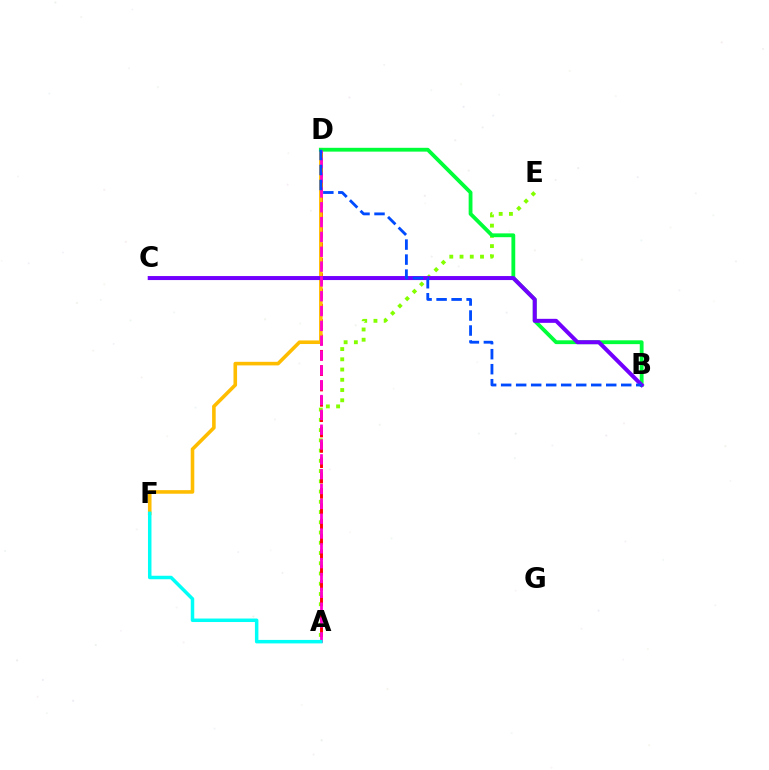{('A', 'E'): [{'color': '#84ff00', 'line_style': 'dotted', 'thickness': 2.78}], ('A', 'D'): [{'color': '#ff0000', 'line_style': 'dashed', 'thickness': 2.08}, {'color': '#ff00cf', 'line_style': 'dashed', 'thickness': 2.01}], ('D', 'F'): [{'color': '#ffbd00', 'line_style': 'solid', 'thickness': 2.59}], ('B', 'D'): [{'color': '#00ff39', 'line_style': 'solid', 'thickness': 2.75}, {'color': '#004bff', 'line_style': 'dashed', 'thickness': 2.04}], ('B', 'C'): [{'color': '#7200ff', 'line_style': 'solid', 'thickness': 2.89}], ('A', 'F'): [{'color': '#00fff6', 'line_style': 'solid', 'thickness': 2.51}]}